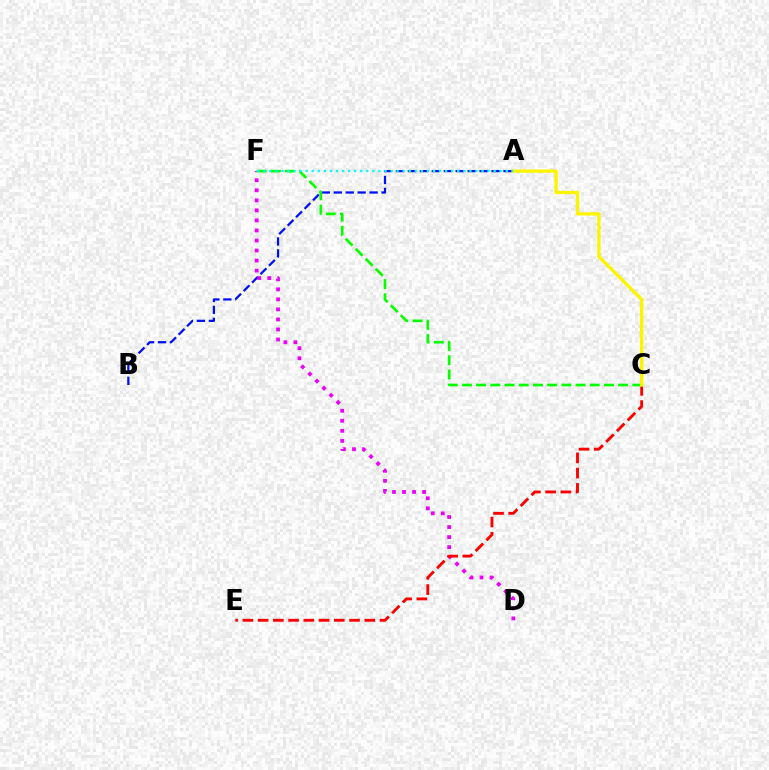{('A', 'B'): [{'color': '#0010ff', 'line_style': 'dashed', 'thickness': 1.62}], ('D', 'F'): [{'color': '#ee00ff', 'line_style': 'dotted', 'thickness': 2.73}], ('C', 'F'): [{'color': '#08ff00', 'line_style': 'dashed', 'thickness': 1.93}], ('C', 'E'): [{'color': '#ff0000', 'line_style': 'dashed', 'thickness': 2.07}], ('A', 'C'): [{'color': '#fcf500', 'line_style': 'solid', 'thickness': 2.41}], ('A', 'F'): [{'color': '#00fff6', 'line_style': 'dotted', 'thickness': 1.65}]}